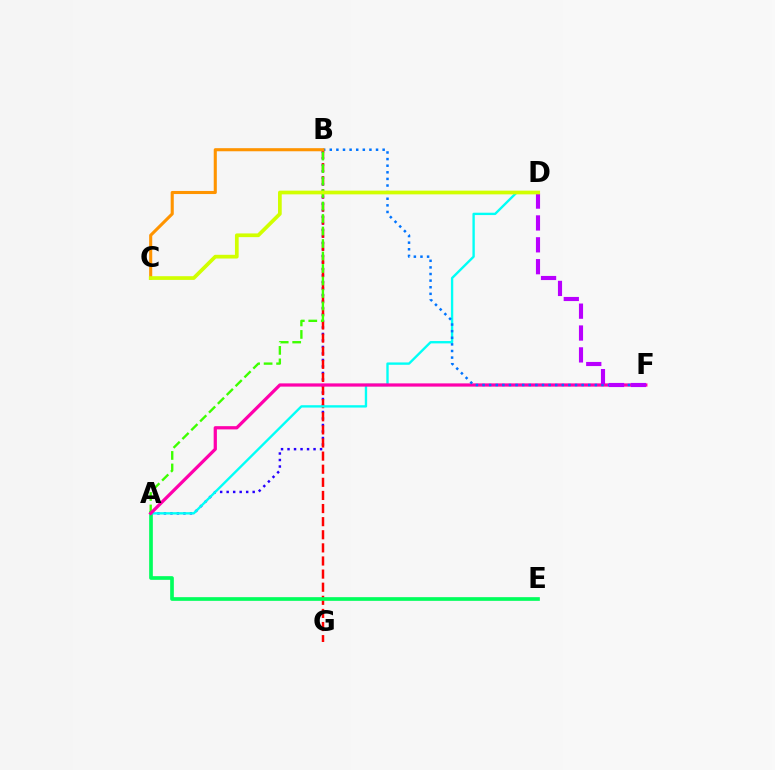{('A', 'B'): [{'color': '#2500ff', 'line_style': 'dotted', 'thickness': 1.77}, {'color': '#3dff00', 'line_style': 'dashed', 'thickness': 1.7}], ('B', 'G'): [{'color': '#ff0000', 'line_style': 'dashed', 'thickness': 1.78}], ('A', 'E'): [{'color': '#00ff5c', 'line_style': 'solid', 'thickness': 2.65}], ('A', 'D'): [{'color': '#00fff6', 'line_style': 'solid', 'thickness': 1.7}], ('A', 'F'): [{'color': '#ff00ac', 'line_style': 'solid', 'thickness': 2.33}], ('B', 'F'): [{'color': '#0074ff', 'line_style': 'dotted', 'thickness': 1.8}], ('B', 'C'): [{'color': '#ff9400', 'line_style': 'solid', 'thickness': 2.22}], ('D', 'F'): [{'color': '#b900ff', 'line_style': 'dashed', 'thickness': 2.97}], ('C', 'D'): [{'color': '#d1ff00', 'line_style': 'solid', 'thickness': 2.67}]}